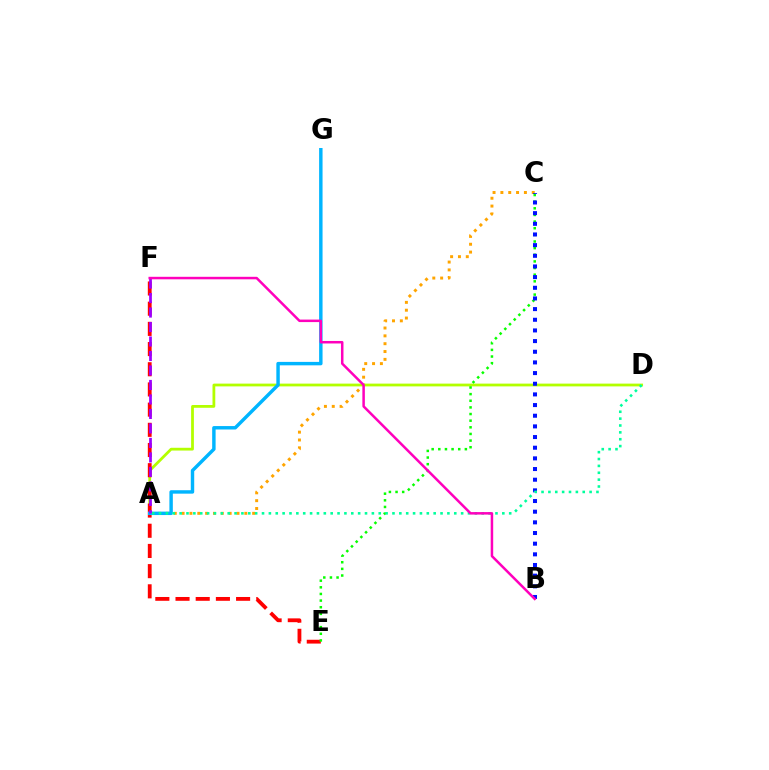{('A', 'C'): [{'color': '#ffa500', 'line_style': 'dotted', 'thickness': 2.13}], ('A', 'D'): [{'color': '#b3ff00', 'line_style': 'solid', 'thickness': 2.0}, {'color': '#00ff9d', 'line_style': 'dotted', 'thickness': 1.87}], ('E', 'F'): [{'color': '#ff0000', 'line_style': 'dashed', 'thickness': 2.74}], ('C', 'E'): [{'color': '#08ff00', 'line_style': 'dotted', 'thickness': 1.8}], ('B', 'C'): [{'color': '#0010ff', 'line_style': 'dotted', 'thickness': 2.9}], ('A', 'G'): [{'color': '#00b5ff', 'line_style': 'solid', 'thickness': 2.47}], ('A', 'F'): [{'color': '#9b00ff', 'line_style': 'dashed', 'thickness': 1.97}], ('B', 'F'): [{'color': '#ff00bd', 'line_style': 'solid', 'thickness': 1.8}]}